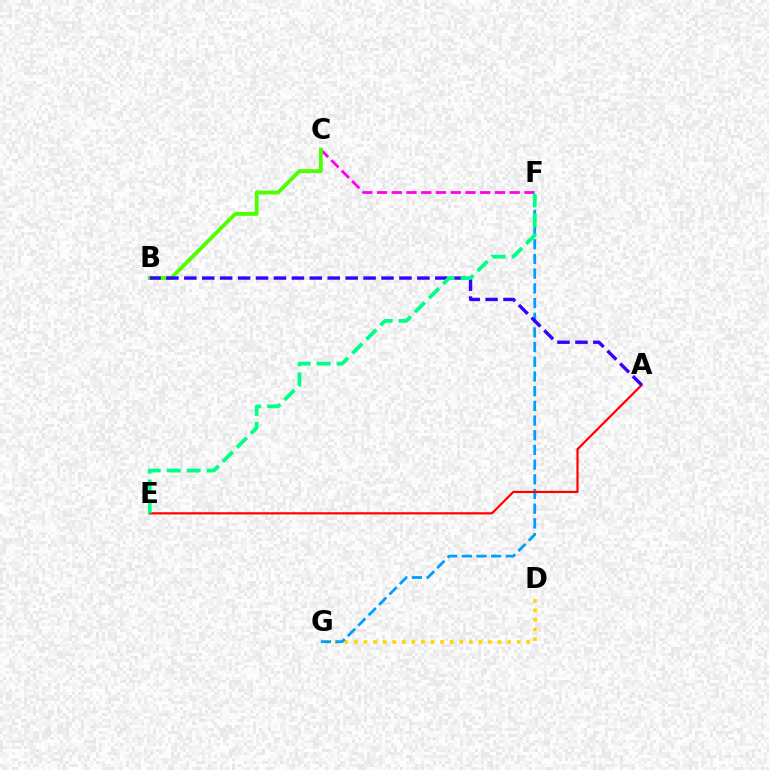{('D', 'G'): [{'color': '#ffd500', 'line_style': 'dotted', 'thickness': 2.6}], ('F', 'G'): [{'color': '#009eff', 'line_style': 'dashed', 'thickness': 2.0}], ('C', 'F'): [{'color': '#ff00ed', 'line_style': 'dashed', 'thickness': 2.0}], ('A', 'E'): [{'color': '#ff0000', 'line_style': 'solid', 'thickness': 1.58}], ('B', 'C'): [{'color': '#4fff00', 'line_style': 'solid', 'thickness': 2.78}], ('A', 'B'): [{'color': '#3700ff', 'line_style': 'dashed', 'thickness': 2.44}], ('E', 'F'): [{'color': '#00ff86', 'line_style': 'dashed', 'thickness': 2.71}]}